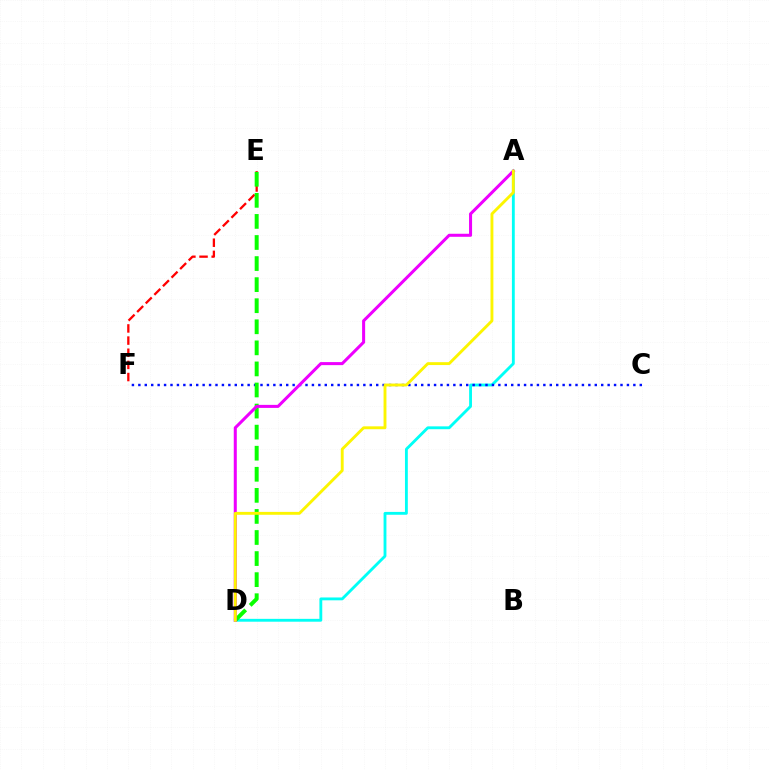{('E', 'F'): [{'color': '#ff0000', 'line_style': 'dashed', 'thickness': 1.65}], ('A', 'D'): [{'color': '#00fff6', 'line_style': 'solid', 'thickness': 2.05}, {'color': '#ee00ff', 'line_style': 'solid', 'thickness': 2.19}, {'color': '#fcf500', 'line_style': 'solid', 'thickness': 2.07}], ('C', 'F'): [{'color': '#0010ff', 'line_style': 'dotted', 'thickness': 1.75}], ('D', 'E'): [{'color': '#08ff00', 'line_style': 'dashed', 'thickness': 2.86}]}